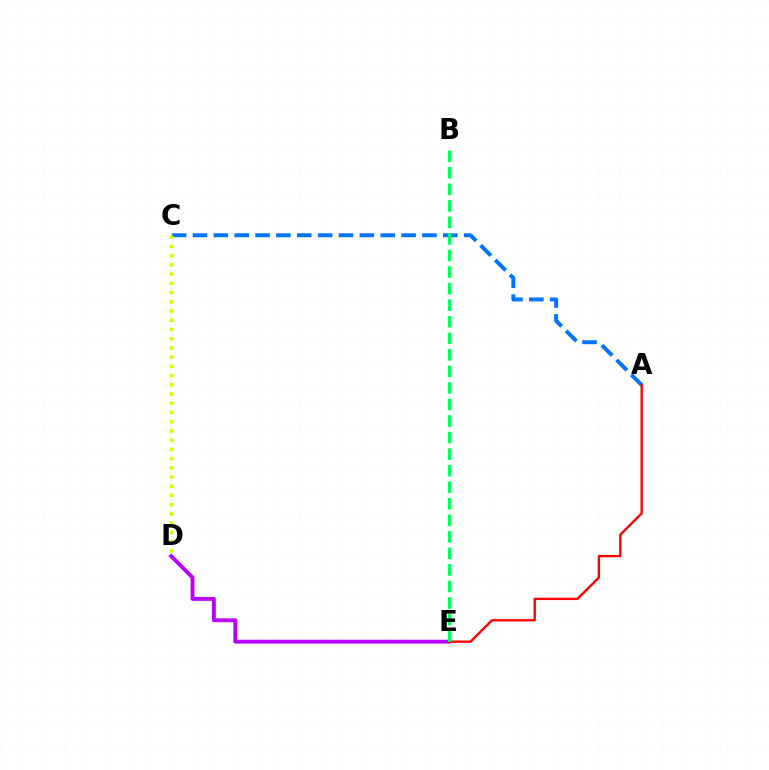{('D', 'E'): [{'color': '#b900ff', 'line_style': 'solid', 'thickness': 2.77}], ('A', 'C'): [{'color': '#0074ff', 'line_style': 'dashed', 'thickness': 2.83}], ('A', 'E'): [{'color': '#ff0000', 'line_style': 'solid', 'thickness': 1.69}], ('C', 'D'): [{'color': '#d1ff00', 'line_style': 'dotted', 'thickness': 2.51}], ('B', 'E'): [{'color': '#00ff5c', 'line_style': 'dashed', 'thickness': 2.25}]}